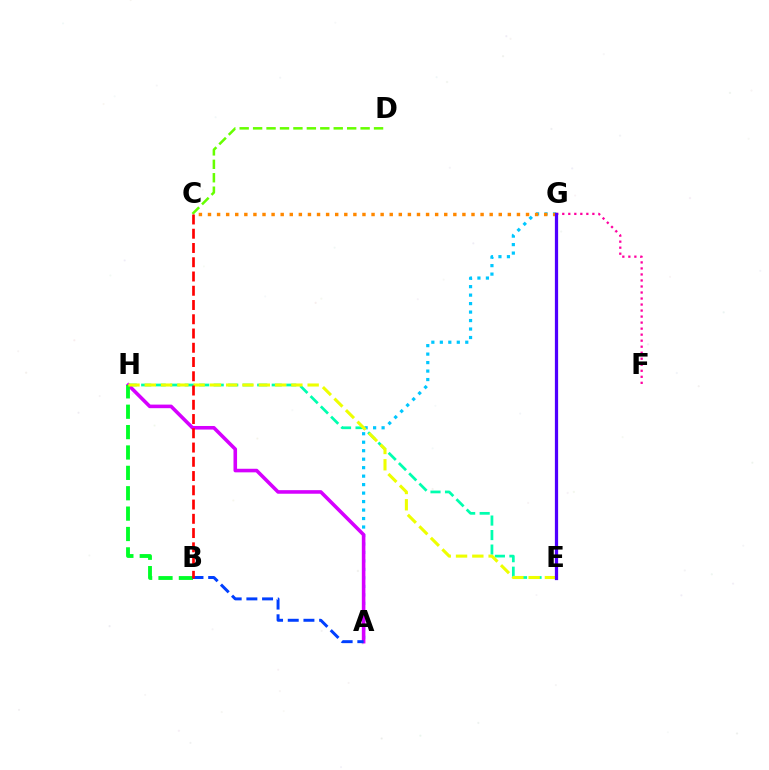{('F', 'G'): [{'color': '#ff00a0', 'line_style': 'dotted', 'thickness': 1.64}], ('E', 'H'): [{'color': '#00ffaf', 'line_style': 'dashed', 'thickness': 1.97}, {'color': '#eeff00', 'line_style': 'dashed', 'thickness': 2.21}], ('A', 'G'): [{'color': '#00c7ff', 'line_style': 'dotted', 'thickness': 2.3}], ('C', 'G'): [{'color': '#ff8800', 'line_style': 'dotted', 'thickness': 2.47}], ('A', 'H'): [{'color': '#d600ff', 'line_style': 'solid', 'thickness': 2.58}], ('B', 'H'): [{'color': '#00ff27', 'line_style': 'dashed', 'thickness': 2.77}], ('E', 'G'): [{'color': '#4f00ff', 'line_style': 'solid', 'thickness': 2.33}], ('A', 'B'): [{'color': '#003fff', 'line_style': 'dashed', 'thickness': 2.13}], ('C', 'D'): [{'color': '#66ff00', 'line_style': 'dashed', 'thickness': 1.83}], ('B', 'C'): [{'color': '#ff0000', 'line_style': 'dashed', 'thickness': 1.94}]}